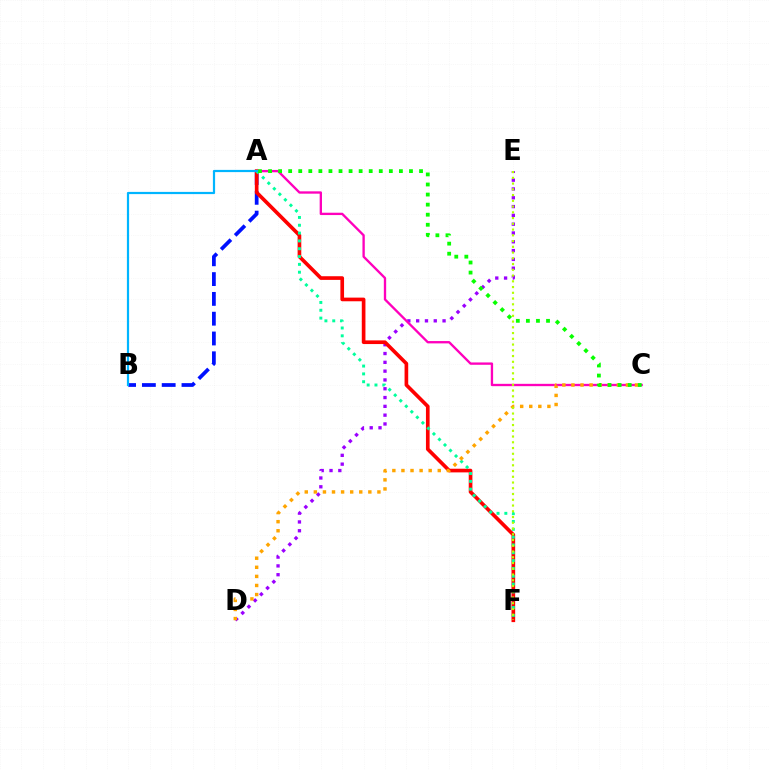{('D', 'E'): [{'color': '#9b00ff', 'line_style': 'dotted', 'thickness': 2.39}], ('A', 'B'): [{'color': '#0010ff', 'line_style': 'dashed', 'thickness': 2.69}, {'color': '#00b5ff', 'line_style': 'solid', 'thickness': 1.59}], ('A', 'F'): [{'color': '#ff0000', 'line_style': 'solid', 'thickness': 2.64}, {'color': '#00ff9d', 'line_style': 'dotted', 'thickness': 2.13}], ('A', 'C'): [{'color': '#ff00bd', 'line_style': 'solid', 'thickness': 1.68}, {'color': '#08ff00', 'line_style': 'dotted', 'thickness': 2.73}], ('C', 'D'): [{'color': '#ffa500', 'line_style': 'dotted', 'thickness': 2.47}], ('E', 'F'): [{'color': '#b3ff00', 'line_style': 'dotted', 'thickness': 1.56}]}